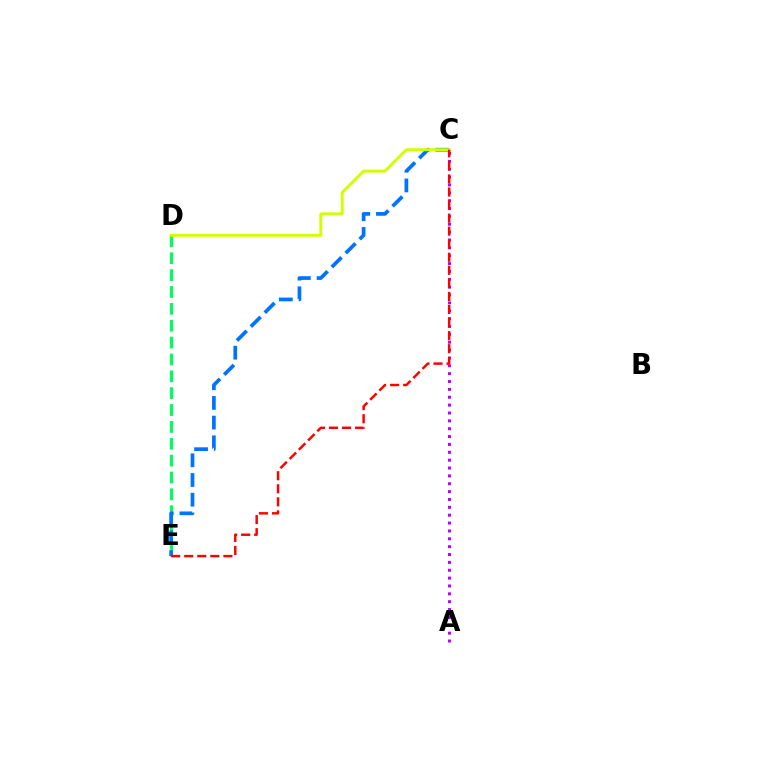{('A', 'C'): [{'color': '#b900ff', 'line_style': 'dotted', 'thickness': 2.14}], ('D', 'E'): [{'color': '#00ff5c', 'line_style': 'dashed', 'thickness': 2.29}], ('C', 'E'): [{'color': '#0074ff', 'line_style': 'dashed', 'thickness': 2.68}, {'color': '#ff0000', 'line_style': 'dashed', 'thickness': 1.77}], ('C', 'D'): [{'color': '#d1ff00', 'line_style': 'solid', 'thickness': 2.13}]}